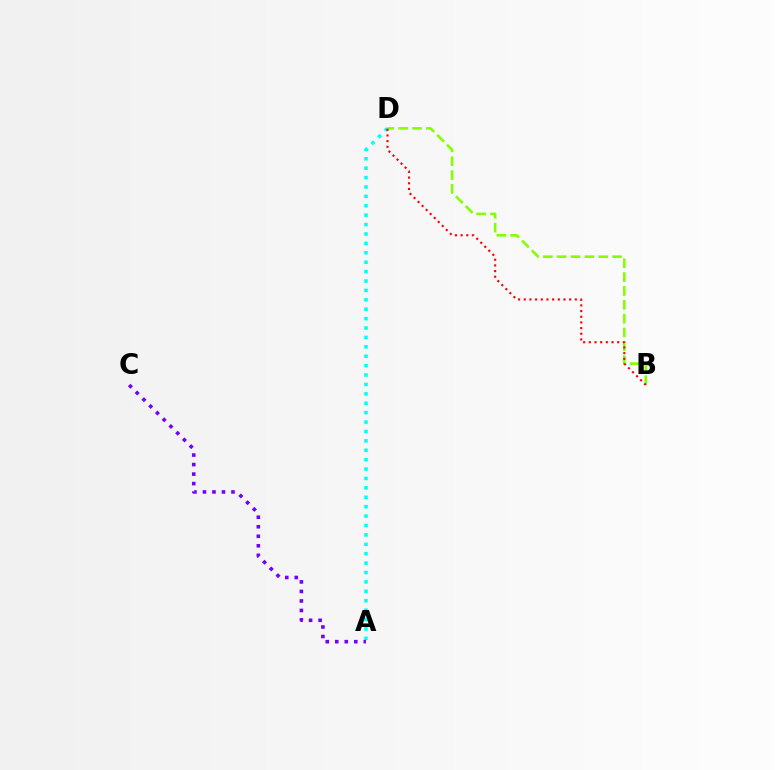{('A', 'D'): [{'color': '#00fff6', 'line_style': 'dotted', 'thickness': 2.55}], ('B', 'D'): [{'color': '#84ff00', 'line_style': 'dashed', 'thickness': 1.88}, {'color': '#ff0000', 'line_style': 'dotted', 'thickness': 1.54}], ('A', 'C'): [{'color': '#7200ff', 'line_style': 'dotted', 'thickness': 2.59}]}